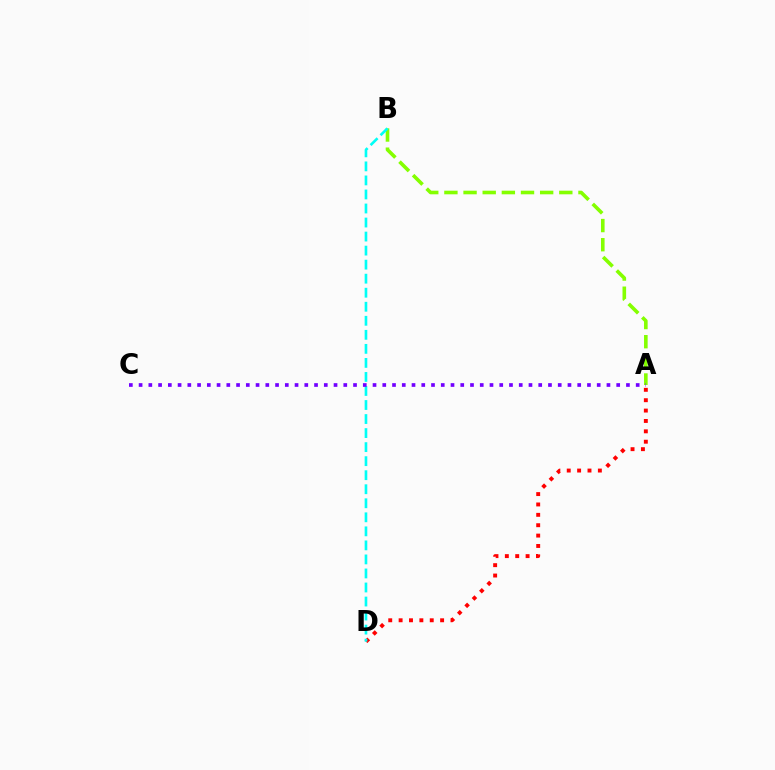{('A', 'B'): [{'color': '#84ff00', 'line_style': 'dashed', 'thickness': 2.6}], ('A', 'D'): [{'color': '#ff0000', 'line_style': 'dotted', 'thickness': 2.82}], ('B', 'D'): [{'color': '#00fff6', 'line_style': 'dashed', 'thickness': 1.91}], ('A', 'C'): [{'color': '#7200ff', 'line_style': 'dotted', 'thickness': 2.65}]}